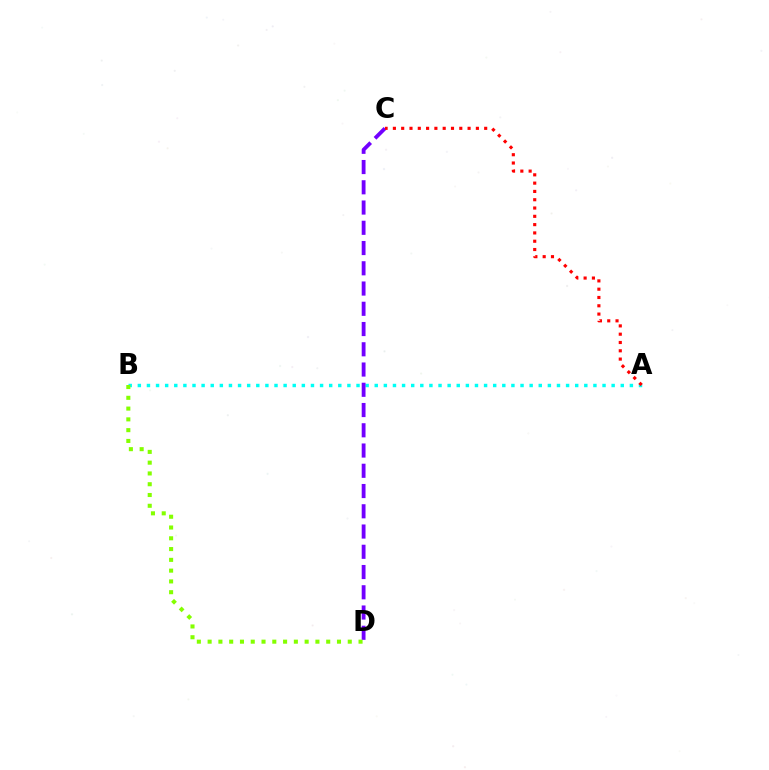{('A', 'B'): [{'color': '#00fff6', 'line_style': 'dotted', 'thickness': 2.48}], ('C', 'D'): [{'color': '#7200ff', 'line_style': 'dashed', 'thickness': 2.75}], ('B', 'D'): [{'color': '#84ff00', 'line_style': 'dotted', 'thickness': 2.93}], ('A', 'C'): [{'color': '#ff0000', 'line_style': 'dotted', 'thickness': 2.26}]}